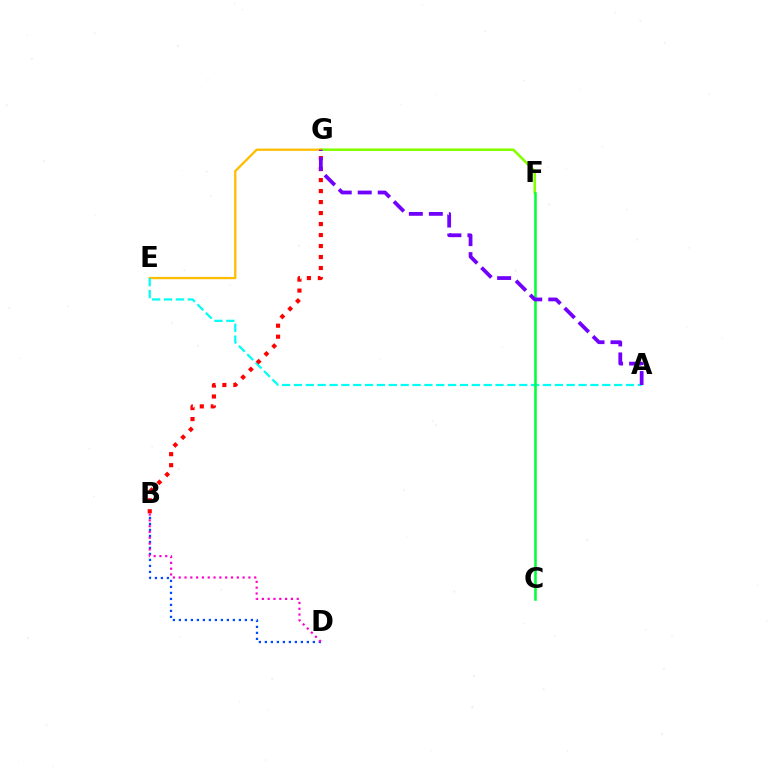{('F', 'G'): [{'color': '#84ff00', 'line_style': 'solid', 'thickness': 1.85}], ('E', 'G'): [{'color': '#ffbd00', 'line_style': 'solid', 'thickness': 1.65}], ('B', 'D'): [{'color': '#004bff', 'line_style': 'dotted', 'thickness': 1.63}, {'color': '#ff00cf', 'line_style': 'dotted', 'thickness': 1.58}], ('A', 'E'): [{'color': '#00fff6', 'line_style': 'dashed', 'thickness': 1.61}], ('B', 'G'): [{'color': '#ff0000', 'line_style': 'dotted', 'thickness': 2.99}], ('C', 'F'): [{'color': '#00ff39', 'line_style': 'solid', 'thickness': 1.83}], ('A', 'G'): [{'color': '#7200ff', 'line_style': 'dashed', 'thickness': 2.72}]}